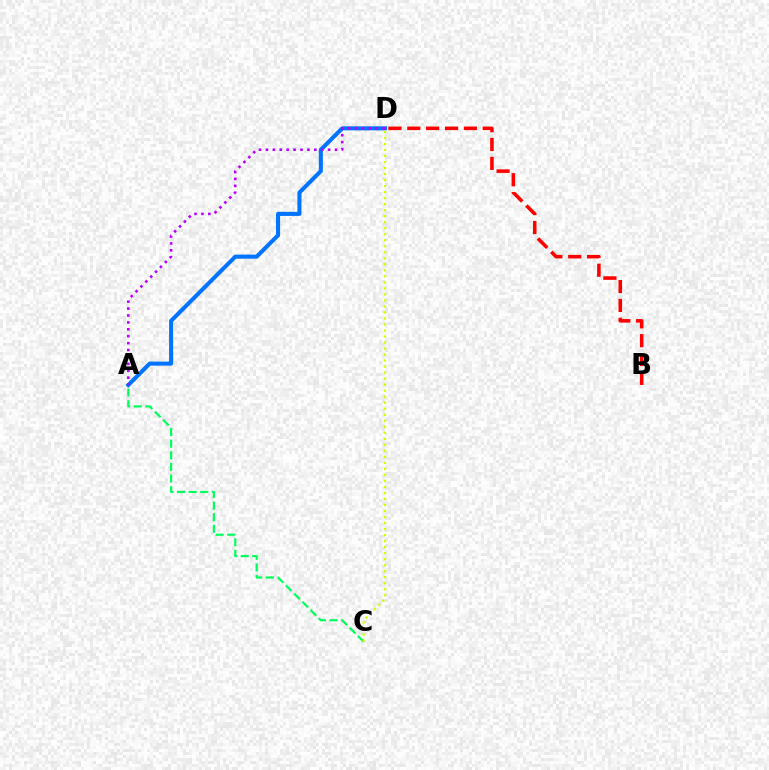{('A', 'D'): [{'color': '#0074ff', 'line_style': 'solid', 'thickness': 2.93}, {'color': '#b900ff', 'line_style': 'dotted', 'thickness': 1.88}], ('A', 'C'): [{'color': '#00ff5c', 'line_style': 'dashed', 'thickness': 1.58}], ('C', 'D'): [{'color': '#d1ff00', 'line_style': 'dotted', 'thickness': 1.63}], ('B', 'D'): [{'color': '#ff0000', 'line_style': 'dashed', 'thickness': 2.56}]}